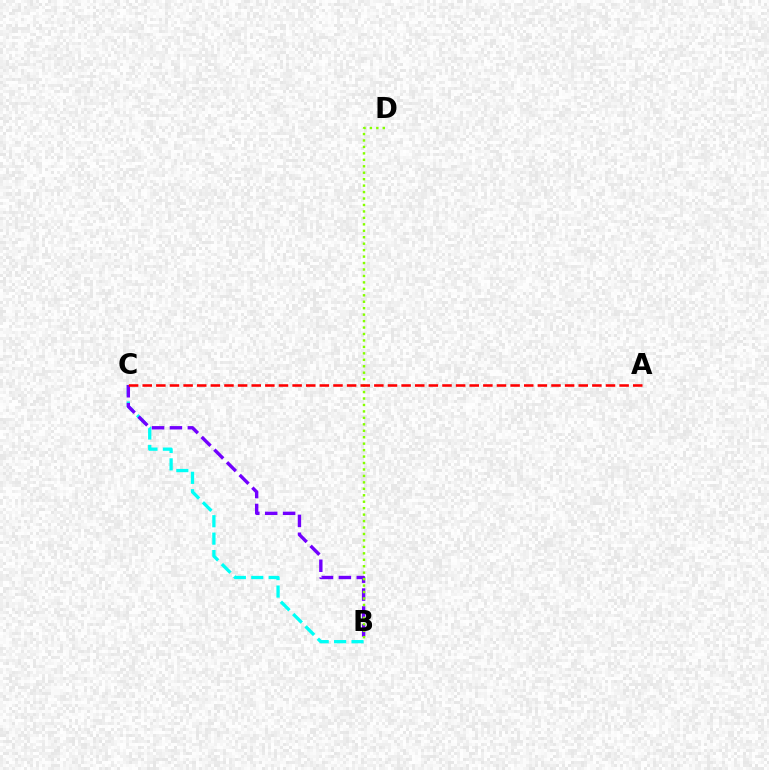{('B', 'C'): [{'color': '#00fff6', 'line_style': 'dashed', 'thickness': 2.37}, {'color': '#7200ff', 'line_style': 'dashed', 'thickness': 2.43}], ('B', 'D'): [{'color': '#84ff00', 'line_style': 'dotted', 'thickness': 1.75}], ('A', 'C'): [{'color': '#ff0000', 'line_style': 'dashed', 'thickness': 1.85}]}